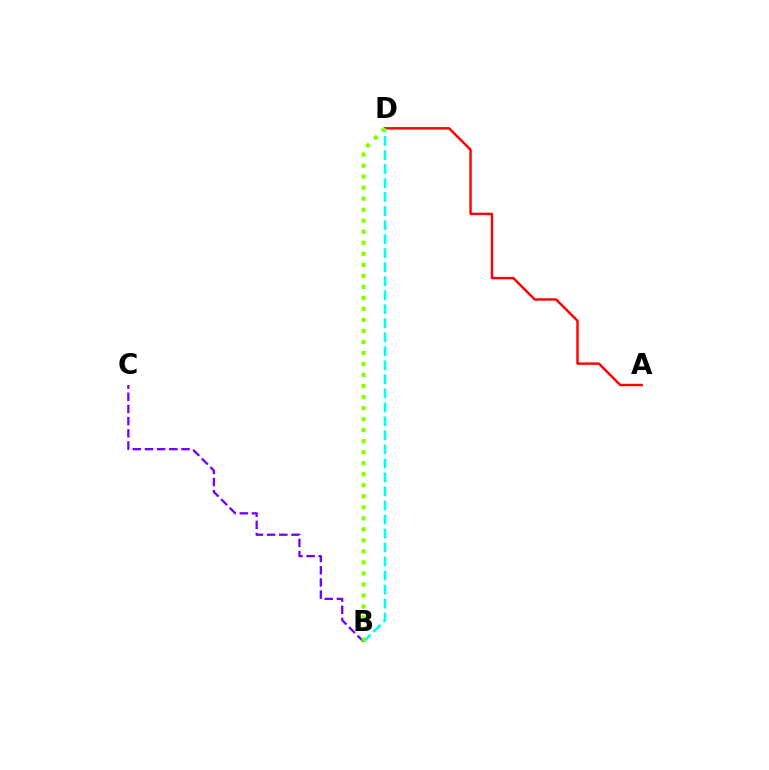{('A', 'D'): [{'color': '#ff0000', 'line_style': 'solid', 'thickness': 1.76}], ('B', 'D'): [{'color': '#00fff6', 'line_style': 'dashed', 'thickness': 1.9}, {'color': '#84ff00', 'line_style': 'dotted', 'thickness': 2.99}], ('B', 'C'): [{'color': '#7200ff', 'line_style': 'dashed', 'thickness': 1.65}]}